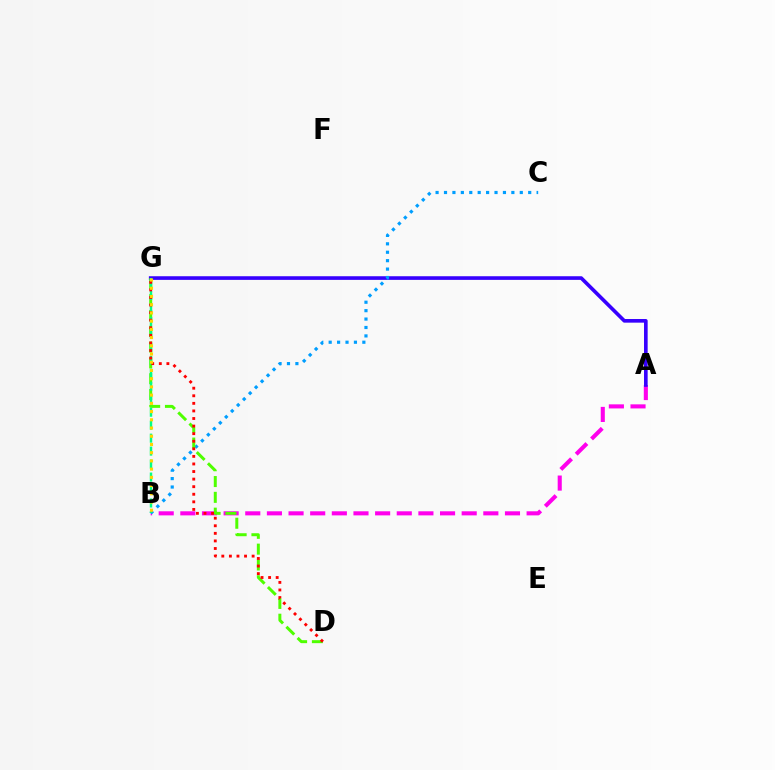{('A', 'B'): [{'color': '#ff00ed', 'line_style': 'dashed', 'thickness': 2.94}], ('A', 'G'): [{'color': '#3700ff', 'line_style': 'solid', 'thickness': 2.62}], ('B', 'C'): [{'color': '#009eff', 'line_style': 'dotted', 'thickness': 2.29}], ('D', 'G'): [{'color': '#4fff00', 'line_style': 'dashed', 'thickness': 2.15}, {'color': '#ff0000', 'line_style': 'dotted', 'thickness': 2.06}], ('B', 'G'): [{'color': '#00ff86', 'line_style': 'dashed', 'thickness': 1.76}, {'color': '#ffd500', 'line_style': 'dotted', 'thickness': 2.23}]}